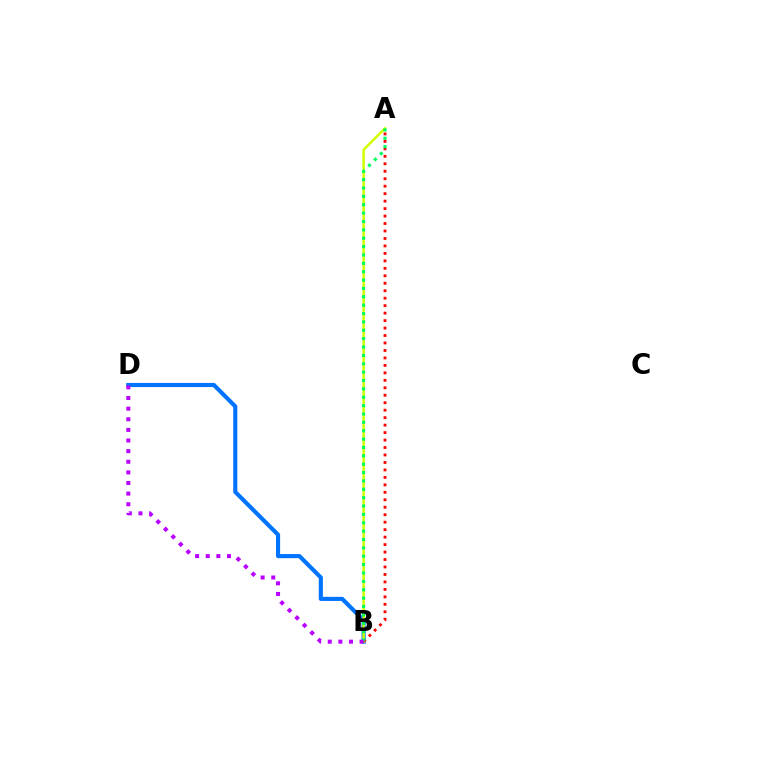{('B', 'D'): [{'color': '#0074ff', 'line_style': 'solid', 'thickness': 2.96}, {'color': '#b900ff', 'line_style': 'dotted', 'thickness': 2.89}], ('A', 'B'): [{'color': '#d1ff00', 'line_style': 'solid', 'thickness': 1.84}, {'color': '#ff0000', 'line_style': 'dotted', 'thickness': 2.03}, {'color': '#00ff5c', 'line_style': 'dotted', 'thickness': 2.27}]}